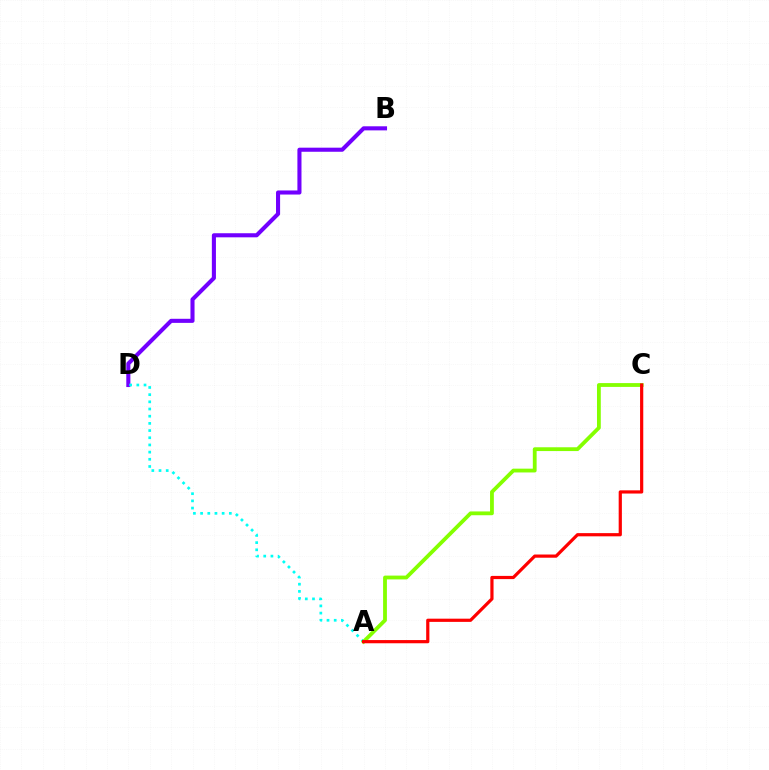{('B', 'D'): [{'color': '#7200ff', 'line_style': 'solid', 'thickness': 2.94}], ('A', 'D'): [{'color': '#00fff6', 'line_style': 'dotted', 'thickness': 1.95}], ('A', 'C'): [{'color': '#84ff00', 'line_style': 'solid', 'thickness': 2.74}, {'color': '#ff0000', 'line_style': 'solid', 'thickness': 2.3}]}